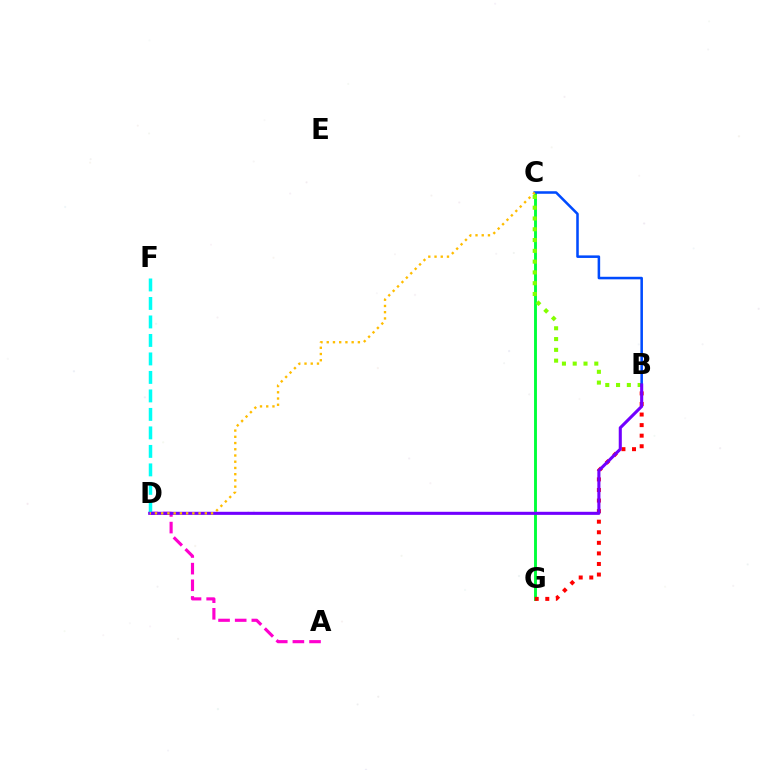{('A', 'D'): [{'color': '#ff00cf', 'line_style': 'dashed', 'thickness': 2.26}], ('C', 'G'): [{'color': '#00ff39', 'line_style': 'solid', 'thickness': 2.08}], ('B', 'G'): [{'color': '#ff0000', 'line_style': 'dotted', 'thickness': 2.87}], ('B', 'C'): [{'color': '#84ff00', 'line_style': 'dotted', 'thickness': 2.93}, {'color': '#004bff', 'line_style': 'solid', 'thickness': 1.83}], ('D', 'F'): [{'color': '#00fff6', 'line_style': 'dashed', 'thickness': 2.51}], ('B', 'D'): [{'color': '#7200ff', 'line_style': 'solid', 'thickness': 2.22}], ('C', 'D'): [{'color': '#ffbd00', 'line_style': 'dotted', 'thickness': 1.69}]}